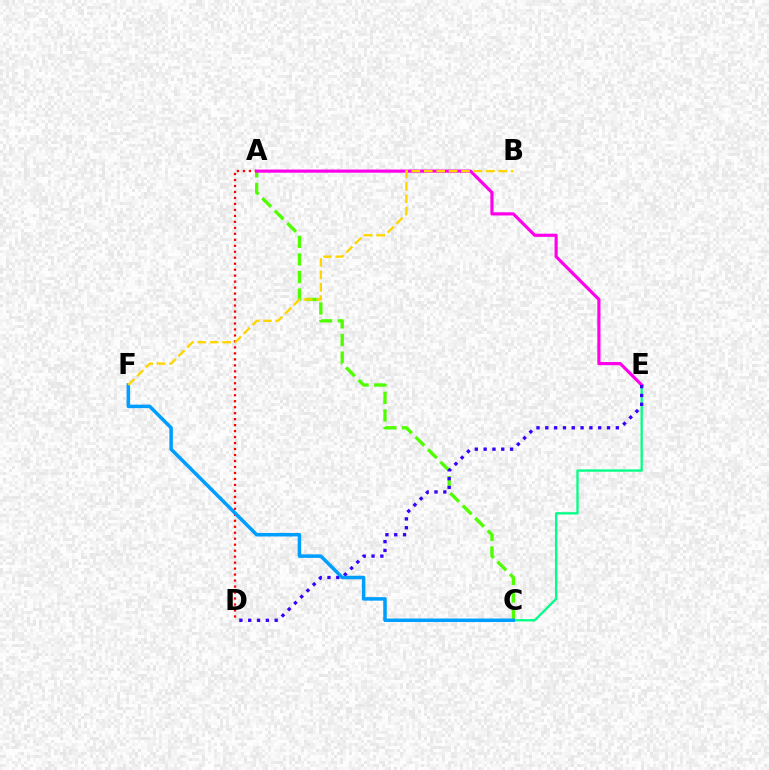{('A', 'C'): [{'color': '#4fff00', 'line_style': 'dashed', 'thickness': 2.39}], ('A', 'D'): [{'color': '#ff0000', 'line_style': 'dotted', 'thickness': 1.62}], ('C', 'E'): [{'color': '#00ff86', 'line_style': 'solid', 'thickness': 1.67}], ('A', 'E'): [{'color': '#ff00ed', 'line_style': 'solid', 'thickness': 2.27}], ('D', 'E'): [{'color': '#3700ff', 'line_style': 'dotted', 'thickness': 2.4}], ('C', 'F'): [{'color': '#009eff', 'line_style': 'solid', 'thickness': 2.53}], ('B', 'F'): [{'color': '#ffd500', 'line_style': 'dashed', 'thickness': 1.69}]}